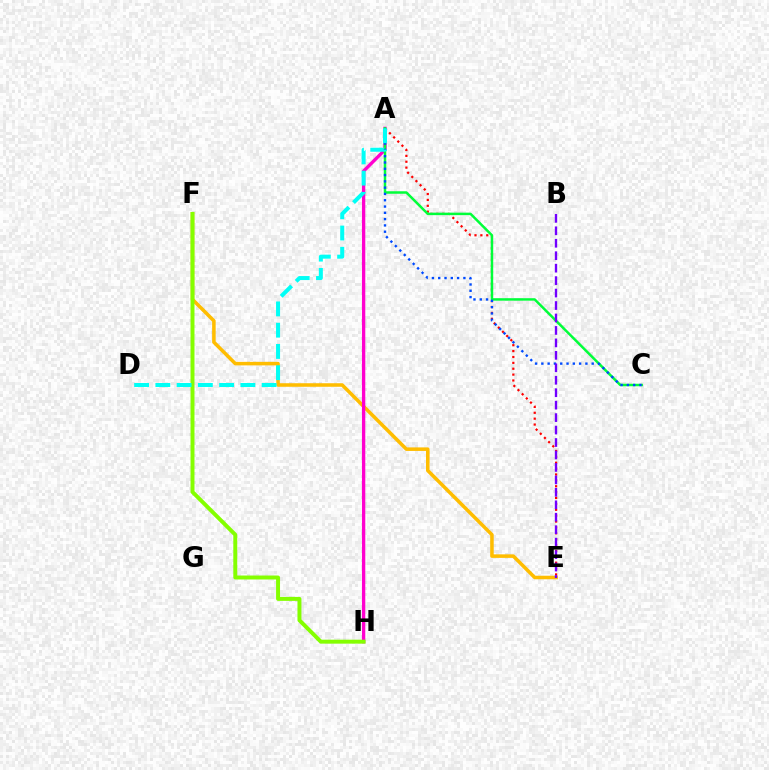{('E', 'F'): [{'color': '#ffbd00', 'line_style': 'solid', 'thickness': 2.55}], ('A', 'E'): [{'color': '#ff0000', 'line_style': 'dotted', 'thickness': 1.6}], ('A', 'H'): [{'color': '#ff00cf', 'line_style': 'solid', 'thickness': 2.4}], ('A', 'C'): [{'color': '#00ff39', 'line_style': 'solid', 'thickness': 1.8}, {'color': '#004bff', 'line_style': 'dotted', 'thickness': 1.71}], ('F', 'H'): [{'color': '#84ff00', 'line_style': 'solid', 'thickness': 2.85}], ('A', 'D'): [{'color': '#00fff6', 'line_style': 'dashed', 'thickness': 2.89}], ('B', 'E'): [{'color': '#7200ff', 'line_style': 'dashed', 'thickness': 1.69}]}